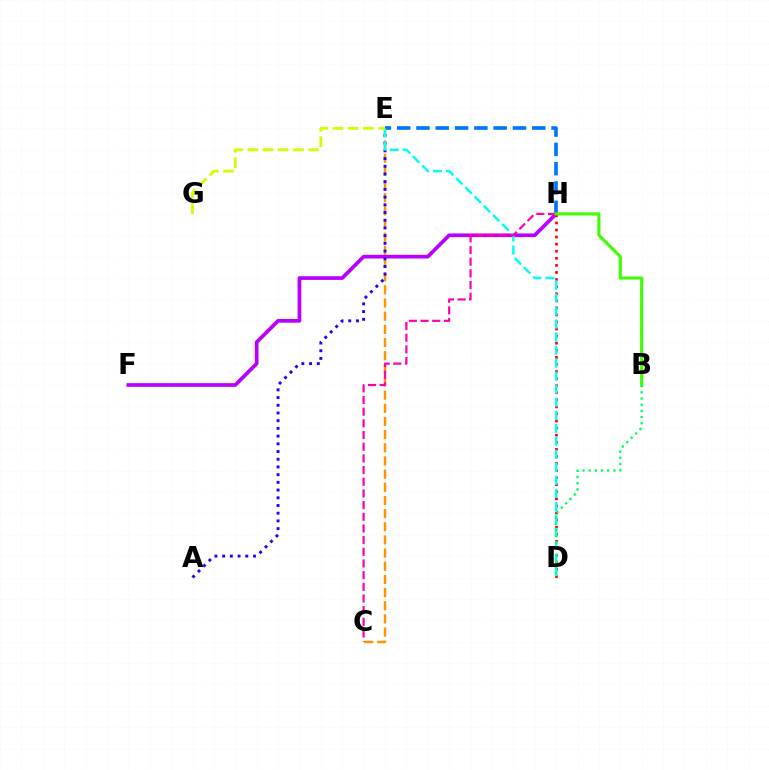{('E', 'H'): [{'color': '#0074ff', 'line_style': 'dashed', 'thickness': 2.62}], ('F', 'H'): [{'color': '#b900ff', 'line_style': 'solid', 'thickness': 2.67}], ('D', 'H'): [{'color': '#ff0000', 'line_style': 'dotted', 'thickness': 1.92}], ('C', 'E'): [{'color': '#ff9400', 'line_style': 'dashed', 'thickness': 1.79}], ('A', 'E'): [{'color': '#2500ff', 'line_style': 'dotted', 'thickness': 2.09}], ('D', 'E'): [{'color': '#00fff6', 'line_style': 'dashed', 'thickness': 1.77}], ('E', 'G'): [{'color': '#d1ff00', 'line_style': 'dashed', 'thickness': 2.07}], ('C', 'H'): [{'color': '#ff00ac', 'line_style': 'dashed', 'thickness': 1.59}], ('B', 'H'): [{'color': '#3dff00', 'line_style': 'solid', 'thickness': 2.24}], ('B', 'D'): [{'color': '#00ff5c', 'line_style': 'dotted', 'thickness': 1.68}]}